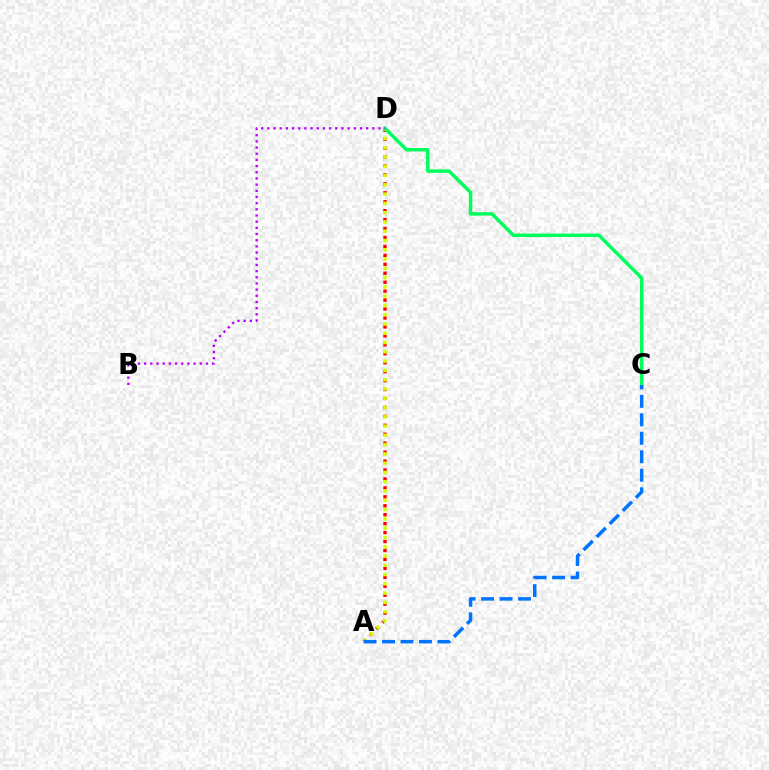{('A', 'D'): [{'color': '#ff0000', 'line_style': 'dotted', 'thickness': 2.43}, {'color': '#d1ff00', 'line_style': 'dotted', 'thickness': 2.52}], ('C', 'D'): [{'color': '#00ff5c', 'line_style': 'solid', 'thickness': 2.49}], ('A', 'C'): [{'color': '#0074ff', 'line_style': 'dashed', 'thickness': 2.51}], ('B', 'D'): [{'color': '#b900ff', 'line_style': 'dotted', 'thickness': 1.68}]}